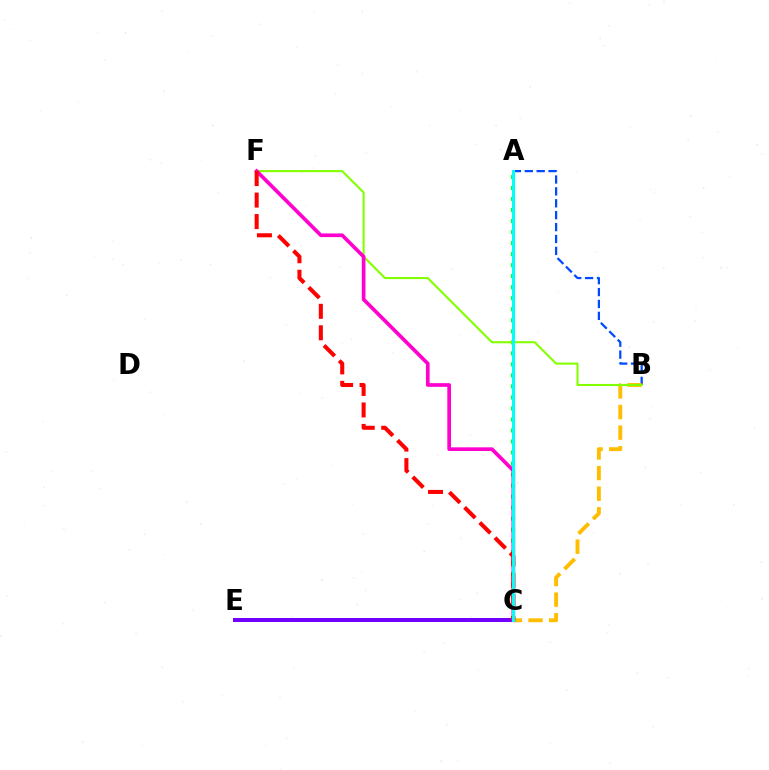{('C', 'E'): [{'color': '#7200ff', 'line_style': 'solid', 'thickness': 2.88}], ('A', 'B'): [{'color': '#004bff', 'line_style': 'dashed', 'thickness': 1.62}], ('A', 'C'): [{'color': '#00ff39', 'line_style': 'dotted', 'thickness': 3.0}, {'color': '#00fff6', 'line_style': 'solid', 'thickness': 2.16}], ('B', 'C'): [{'color': '#ffbd00', 'line_style': 'dashed', 'thickness': 2.8}], ('B', 'F'): [{'color': '#84ff00', 'line_style': 'solid', 'thickness': 1.51}], ('C', 'F'): [{'color': '#ff00cf', 'line_style': 'solid', 'thickness': 2.65}, {'color': '#ff0000', 'line_style': 'dashed', 'thickness': 2.92}]}